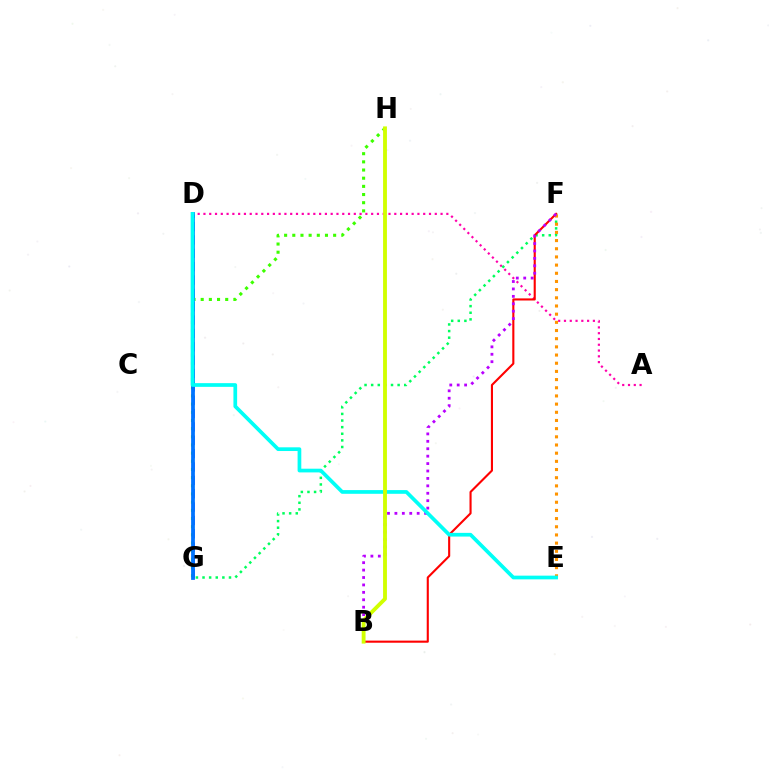{('D', 'G'): [{'color': '#2500ff', 'line_style': 'dashed', 'thickness': 1.81}, {'color': '#0074ff', 'line_style': 'solid', 'thickness': 2.72}], ('A', 'D'): [{'color': '#ff00ac', 'line_style': 'dotted', 'thickness': 1.57}], ('F', 'G'): [{'color': '#00ff5c', 'line_style': 'dotted', 'thickness': 1.8}], ('G', 'H'): [{'color': '#3dff00', 'line_style': 'dotted', 'thickness': 2.22}], ('B', 'F'): [{'color': '#ff0000', 'line_style': 'solid', 'thickness': 1.52}, {'color': '#b900ff', 'line_style': 'dotted', 'thickness': 2.02}], ('E', 'F'): [{'color': '#ff9400', 'line_style': 'dotted', 'thickness': 2.22}], ('D', 'E'): [{'color': '#00fff6', 'line_style': 'solid', 'thickness': 2.67}], ('B', 'H'): [{'color': '#d1ff00', 'line_style': 'solid', 'thickness': 2.77}]}